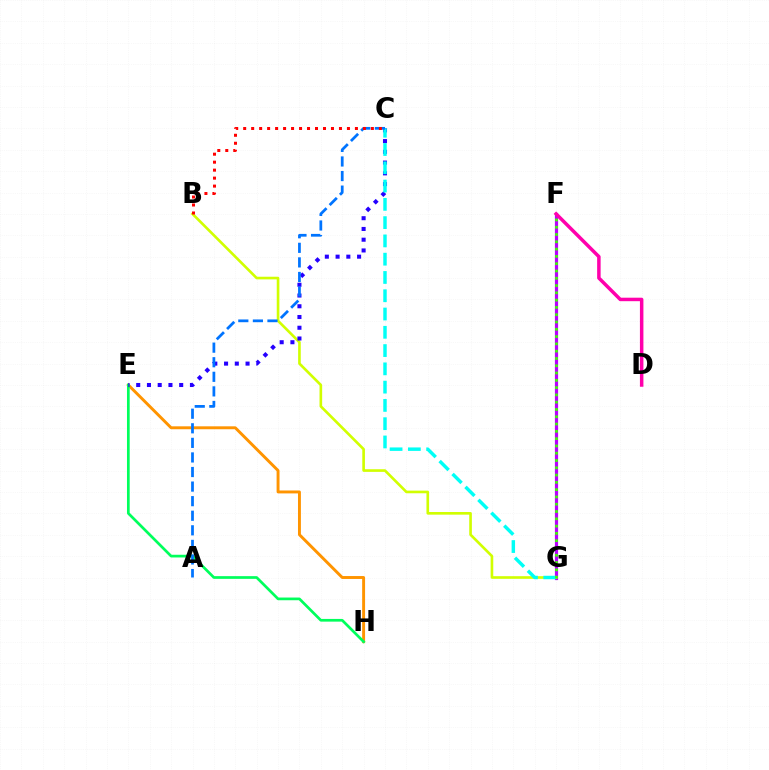{('E', 'H'): [{'color': '#ff9400', 'line_style': 'solid', 'thickness': 2.1}, {'color': '#00ff5c', 'line_style': 'solid', 'thickness': 1.95}], ('F', 'G'): [{'color': '#b900ff', 'line_style': 'solid', 'thickness': 2.3}, {'color': '#3dff00', 'line_style': 'dotted', 'thickness': 1.98}], ('B', 'G'): [{'color': '#d1ff00', 'line_style': 'solid', 'thickness': 1.9}], ('C', 'E'): [{'color': '#2500ff', 'line_style': 'dotted', 'thickness': 2.92}], ('C', 'G'): [{'color': '#00fff6', 'line_style': 'dashed', 'thickness': 2.48}], ('A', 'C'): [{'color': '#0074ff', 'line_style': 'dashed', 'thickness': 1.98}], ('B', 'C'): [{'color': '#ff0000', 'line_style': 'dotted', 'thickness': 2.17}], ('D', 'F'): [{'color': '#ff00ac', 'line_style': 'solid', 'thickness': 2.51}]}